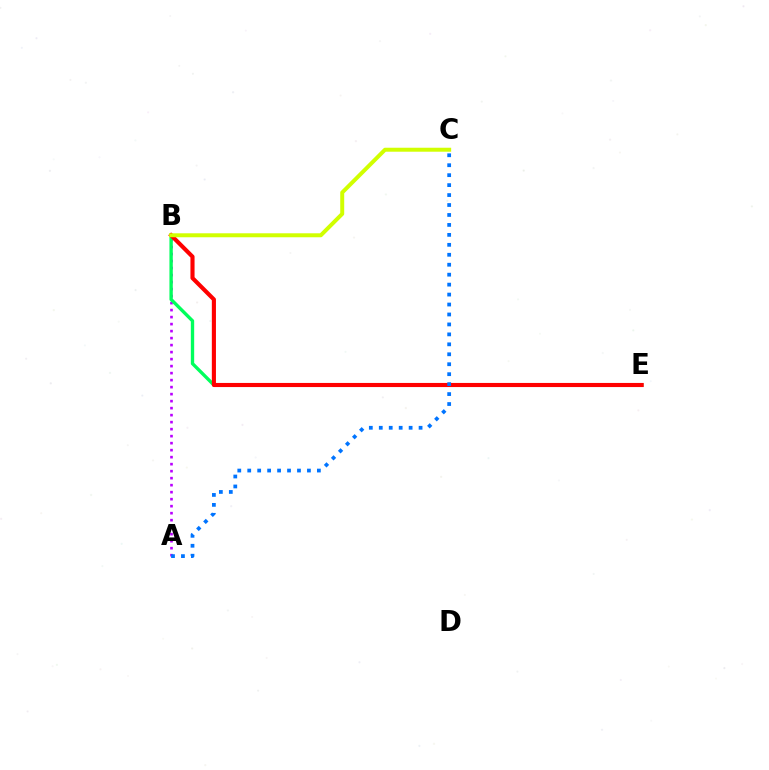{('A', 'B'): [{'color': '#b900ff', 'line_style': 'dotted', 'thickness': 1.9}], ('B', 'E'): [{'color': '#00ff5c', 'line_style': 'solid', 'thickness': 2.41}, {'color': '#ff0000', 'line_style': 'solid', 'thickness': 2.96}], ('B', 'C'): [{'color': '#d1ff00', 'line_style': 'solid', 'thickness': 2.87}], ('A', 'C'): [{'color': '#0074ff', 'line_style': 'dotted', 'thickness': 2.7}]}